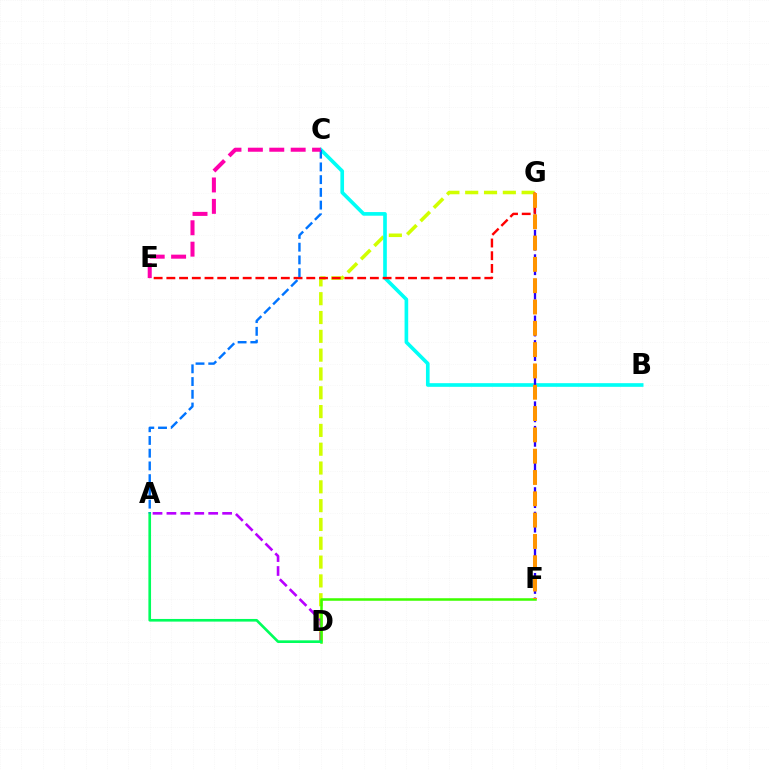{('D', 'G'): [{'color': '#d1ff00', 'line_style': 'dashed', 'thickness': 2.56}], ('B', 'C'): [{'color': '#00fff6', 'line_style': 'solid', 'thickness': 2.62}], ('A', 'D'): [{'color': '#b900ff', 'line_style': 'dashed', 'thickness': 1.89}, {'color': '#00ff5c', 'line_style': 'solid', 'thickness': 1.91}], ('F', 'G'): [{'color': '#2500ff', 'line_style': 'dashed', 'thickness': 1.67}, {'color': '#ff9400', 'line_style': 'dashed', 'thickness': 2.9}], ('D', 'F'): [{'color': '#3dff00', 'line_style': 'solid', 'thickness': 1.83}], ('E', 'G'): [{'color': '#ff0000', 'line_style': 'dashed', 'thickness': 1.73}], ('A', 'C'): [{'color': '#0074ff', 'line_style': 'dashed', 'thickness': 1.73}], ('C', 'E'): [{'color': '#ff00ac', 'line_style': 'dashed', 'thickness': 2.91}]}